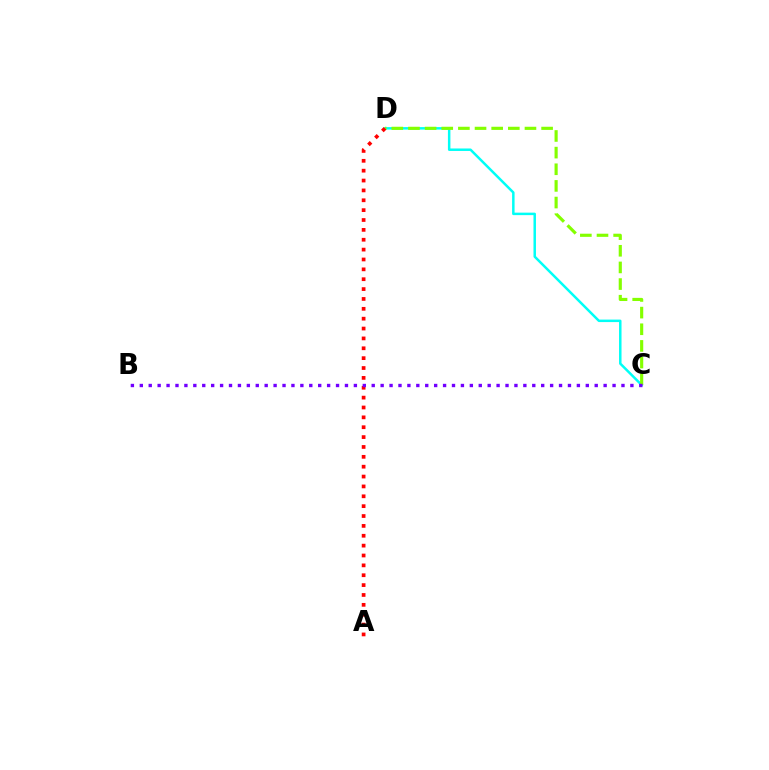{('C', 'D'): [{'color': '#00fff6', 'line_style': 'solid', 'thickness': 1.79}, {'color': '#84ff00', 'line_style': 'dashed', 'thickness': 2.26}], ('A', 'D'): [{'color': '#ff0000', 'line_style': 'dotted', 'thickness': 2.68}], ('B', 'C'): [{'color': '#7200ff', 'line_style': 'dotted', 'thickness': 2.42}]}